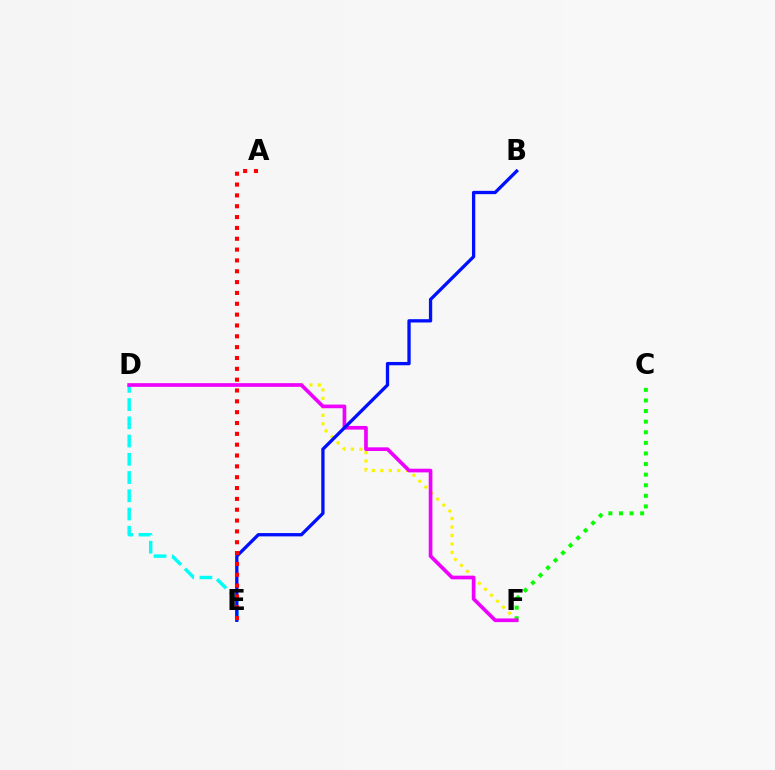{('D', 'F'): [{'color': '#fcf500', 'line_style': 'dotted', 'thickness': 2.3}, {'color': '#ee00ff', 'line_style': 'solid', 'thickness': 2.64}], ('C', 'F'): [{'color': '#08ff00', 'line_style': 'dotted', 'thickness': 2.88}], ('D', 'E'): [{'color': '#00fff6', 'line_style': 'dashed', 'thickness': 2.48}], ('B', 'E'): [{'color': '#0010ff', 'line_style': 'solid', 'thickness': 2.38}], ('A', 'E'): [{'color': '#ff0000', 'line_style': 'dotted', 'thickness': 2.94}]}